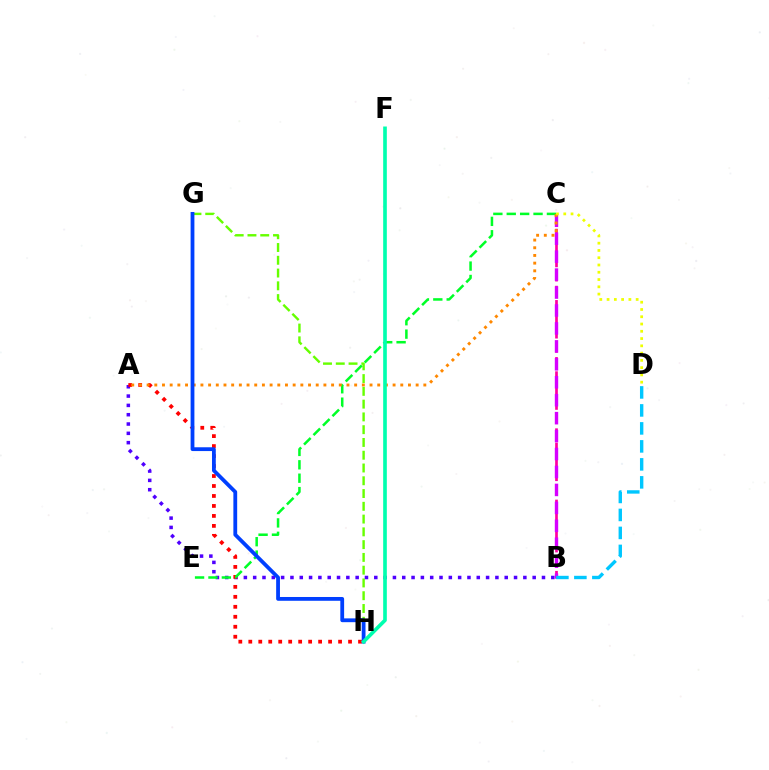{('G', 'H'): [{'color': '#66ff00', 'line_style': 'dashed', 'thickness': 1.74}, {'color': '#003fff', 'line_style': 'solid', 'thickness': 2.74}], ('A', 'B'): [{'color': '#4f00ff', 'line_style': 'dotted', 'thickness': 2.53}], ('B', 'C'): [{'color': '#ff00a0', 'line_style': 'dashed', 'thickness': 1.94}, {'color': '#d600ff', 'line_style': 'dashed', 'thickness': 2.44}], ('A', 'H'): [{'color': '#ff0000', 'line_style': 'dotted', 'thickness': 2.71}], ('C', 'E'): [{'color': '#00ff27', 'line_style': 'dashed', 'thickness': 1.82}], ('B', 'D'): [{'color': '#00c7ff', 'line_style': 'dashed', 'thickness': 2.44}], ('A', 'C'): [{'color': '#ff8800', 'line_style': 'dotted', 'thickness': 2.09}], ('C', 'D'): [{'color': '#eeff00', 'line_style': 'dotted', 'thickness': 1.98}], ('F', 'H'): [{'color': '#00ffaf', 'line_style': 'solid', 'thickness': 2.62}]}